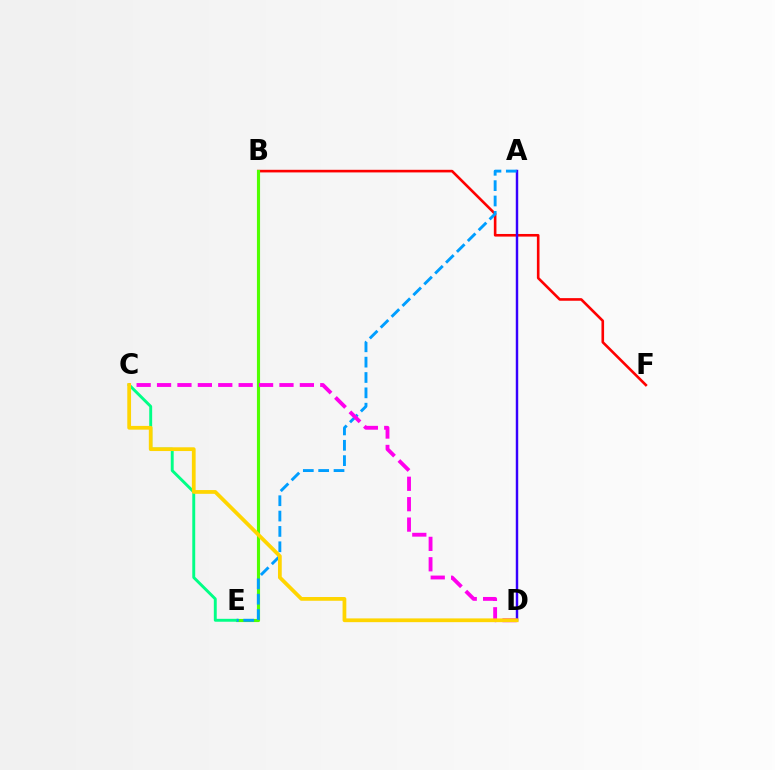{('B', 'F'): [{'color': '#ff0000', 'line_style': 'solid', 'thickness': 1.88}], ('A', 'D'): [{'color': '#3700ff', 'line_style': 'solid', 'thickness': 1.76}], ('B', 'E'): [{'color': '#4fff00', 'line_style': 'solid', 'thickness': 2.25}], ('C', 'E'): [{'color': '#00ff86', 'line_style': 'solid', 'thickness': 2.1}], ('A', 'E'): [{'color': '#009eff', 'line_style': 'dashed', 'thickness': 2.09}], ('C', 'D'): [{'color': '#ff00ed', 'line_style': 'dashed', 'thickness': 2.77}, {'color': '#ffd500', 'line_style': 'solid', 'thickness': 2.7}]}